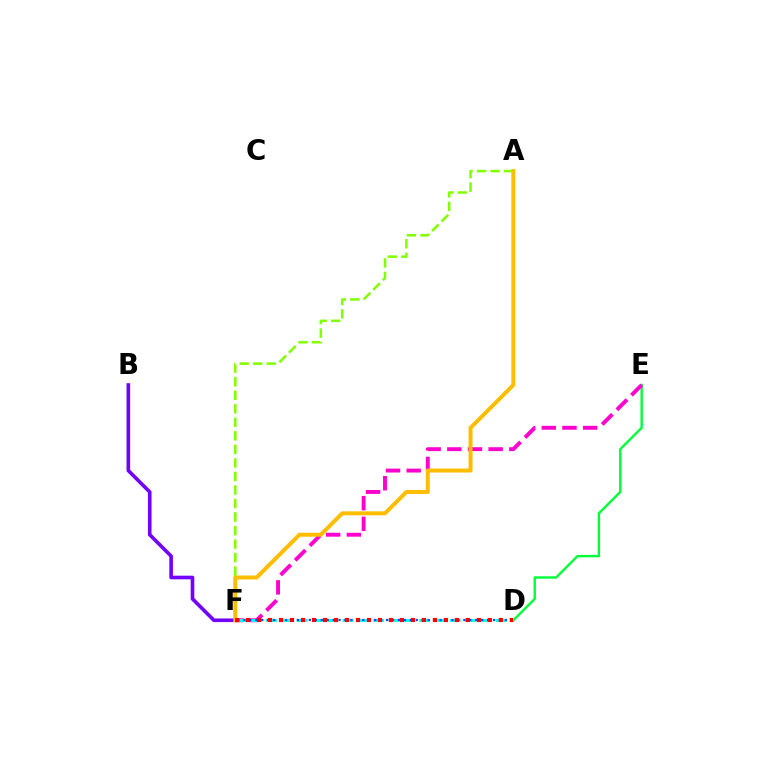{('A', 'F'): [{'color': '#84ff00', 'line_style': 'dashed', 'thickness': 1.84}, {'color': '#ffbd00', 'line_style': 'solid', 'thickness': 2.87}], ('B', 'F'): [{'color': '#7200ff', 'line_style': 'solid', 'thickness': 2.61}], ('D', 'E'): [{'color': '#00ff39', 'line_style': 'solid', 'thickness': 1.73}], ('E', 'F'): [{'color': '#ff00cf', 'line_style': 'dashed', 'thickness': 2.81}], ('D', 'F'): [{'color': '#00fff6', 'line_style': 'dashed', 'thickness': 2.08}, {'color': '#004bff', 'line_style': 'dotted', 'thickness': 1.61}, {'color': '#ff0000', 'line_style': 'dotted', 'thickness': 2.99}]}